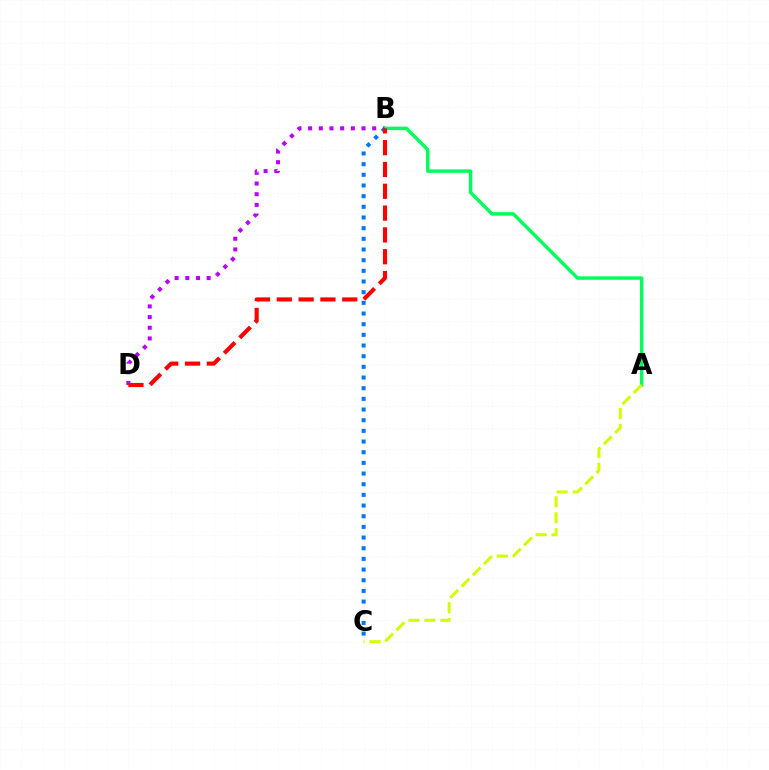{('B', 'D'): [{'color': '#b900ff', 'line_style': 'dotted', 'thickness': 2.9}, {'color': '#ff0000', 'line_style': 'dashed', 'thickness': 2.96}], ('A', 'B'): [{'color': '#00ff5c', 'line_style': 'solid', 'thickness': 2.49}], ('B', 'C'): [{'color': '#0074ff', 'line_style': 'dotted', 'thickness': 2.9}], ('A', 'C'): [{'color': '#d1ff00', 'line_style': 'dashed', 'thickness': 2.16}]}